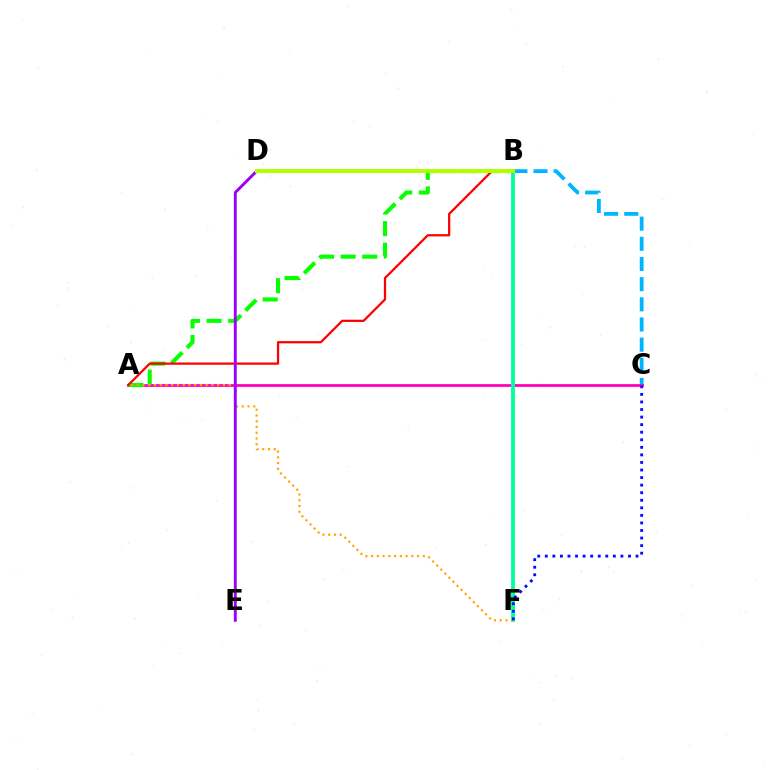{('B', 'C'): [{'color': '#00b5ff', 'line_style': 'dashed', 'thickness': 2.74}], ('A', 'C'): [{'color': '#ff00bd', 'line_style': 'solid', 'thickness': 2.0}], ('A', 'B'): [{'color': '#08ff00', 'line_style': 'dashed', 'thickness': 2.94}, {'color': '#ff0000', 'line_style': 'solid', 'thickness': 1.62}], ('B', 'F'): [{'color': '#00ff9d', 'line_style': 'solid', 'thickness': 2.75}], ('A', 'F'): [{'color': '#ffa500', 'line_style': 'dotted', 'thickness': 1.56}], ('D', 'E'): [{'color': '#9b00ff', 'line_style': 'solid', 'thickness': 2.09}], ('C', 'F'): [{'color': '#0010ff', 'line_style': 'dotted', 'thickness': 2.05}], ('B', 'D'): [{'color': '#b3ff00', 'line_style': 'solid', 'thickness': 2.87}]}